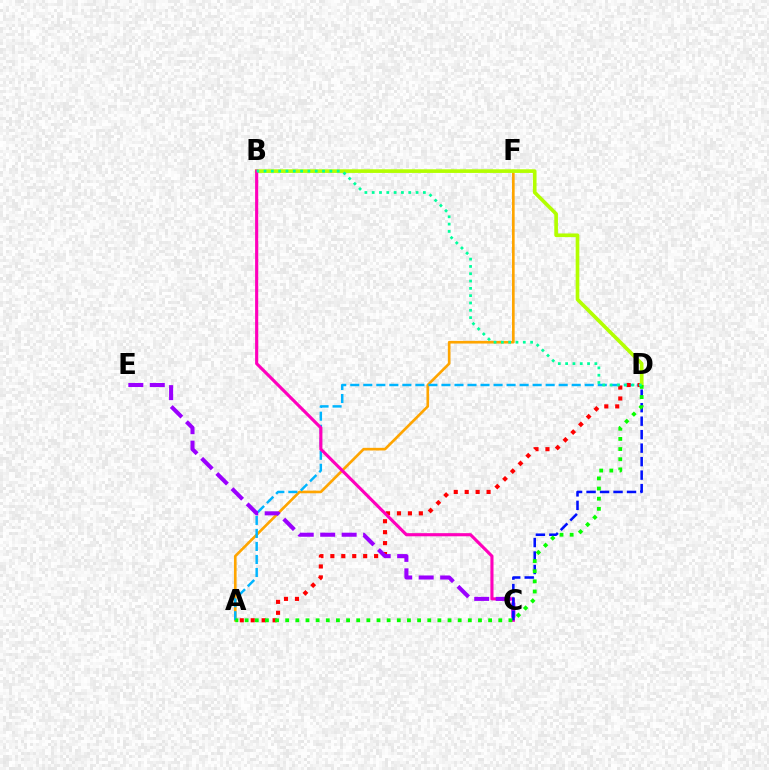{('A', 'F'): [{'color': '#ffa500', 'line_style': 'solid', 'thickness': 1.91}], ('A', 'D'): [{'color': '#00b5ff', 'line_style': 'dashed', 'thickness': 1.77}, {'color': '#ff0000', 'line_style': 'dotted', 'thickness': 2.97}, {'color': '#08ff00', 'line_style': 'dotted', 'thickness': 2.76}], ('B', 'D'): [{'color': '#b3ff00', 'line_style': 'solid', 'thickness': 2.63}, {'color': '#00ff9d', 'line_style': 'dotted', 'thickness': 1.99}], ('B', 'C'): [{'color': '#ff00bd', 'line_style': 'solid', 'thickness': 2.25}], ('C', 'E'): [{'color': '#9b00ff', 'line_style': 'dashed', 'thickness': 2.91}], ('C', 'D'): [{'color': '#0010ff', 'line_style': 'dashed', 'thickness': 1.83}]}